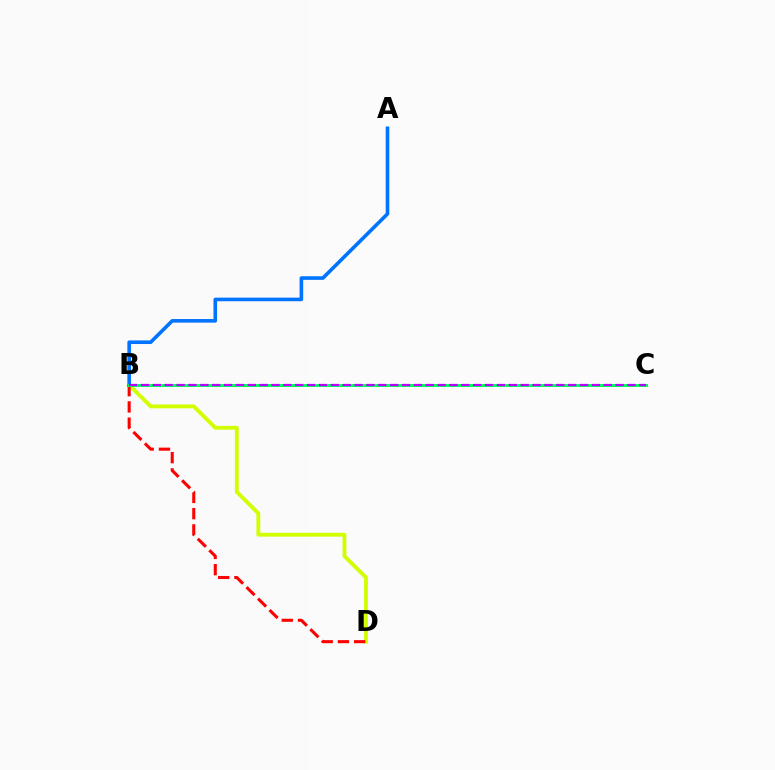{('B', 'D'): [{'color': '#d1ff00', 'line_style': 'solid', 'thickness': 2.77}, {'color': '#ff0000', 'line_style': 'dashed', 'thickness': 2.21}], ('A', 'B'): [{'color': '#0074ff', 'line_style': 'solid', 'thickness': 2.6}], ('B', 'C'): [{'color': '#00ff5c', 'line_style': 'solid', 'thickness': 2.13}, {'color': '#b900ff', 'line_style': 'dashed', 'thickness': 1.61}]}